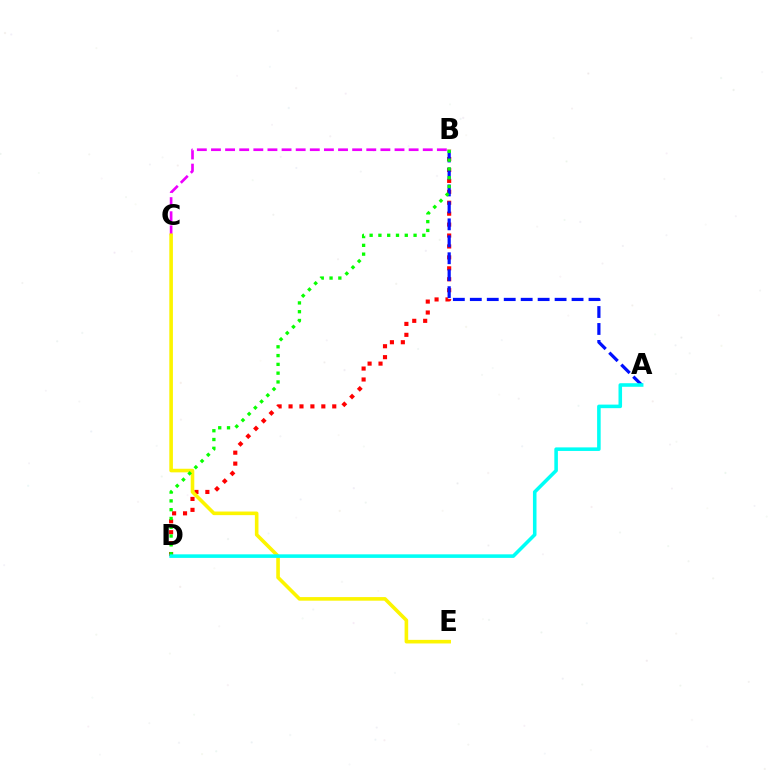{('B', 'D'): [{'color': '#ff0000', 'line_style': 'dotted', 'thickness': 2.97}, {'color': '#08ff00', 'line_style': 'dotted', 'thickness': 2.39}], ('B', 'C'): [{'color': '#ee00ff', 'line_style': 'dashed', 'thickness': 1.92}], ('A', 'B'): [{'color': '#0010ff', 'line_style': 'dashed', 'thickness': 2.3}], ('C', 'E'): [{'color': '#fcf500', 'line_style': 'solid', 'thickness': 2.59}], ('A', 'D'): [{'color': '#00fff6', 'line_style': 'solid', 'thickness': 2.56}]}